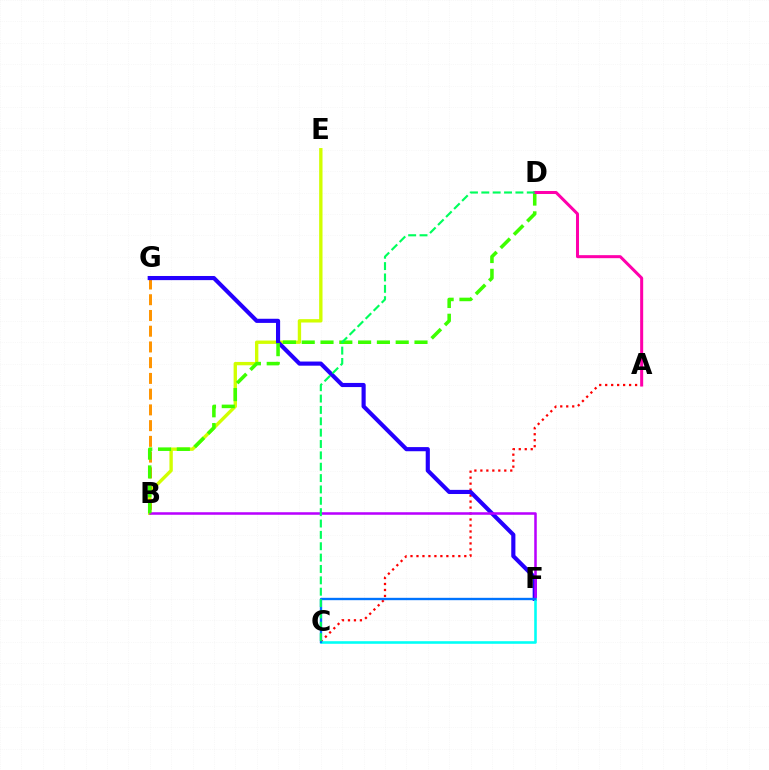{('B', 'E'): [{'color': '#d1ff00', 'line_style': 'solid', 'thickness': 2.42}], ('B', 'G'): [{'color': '#ff9400', 'line_style': 'dashed', 'thickness': 2.14}], ('A', 'C'): [{'color': '#ff0000', 'line_style': 'dotted', 'thickness': 1.62}], ('F', 'G'): [{'color': '#2500ff', 'line_style': 'solid', 'thickness': 2.98}], ('B', 'F'): [{'color': '#b900ff', 'line_style': 'solid', 'thickness': 1.82}], ('C', 'F'): [{'color': '#00fff6', 'line_style': 'solid', 'thickness': 1.86}, {'color': '#0074ff', 'line_style': 'solid', 'thickness': 1.7}], ('B', 'D'): [{'color': '#3dff00', 'line_style': 'dashed', 'thickness': 2.55}], ('A', 'D'): [{'color': '#ff00ac', 'line_style': 'solid', 'thickness': 2.17}], ('C', 'D'): [{'color': '#00ff5c', 'line_style': 'dashed', 'thickness': 1.54}]}